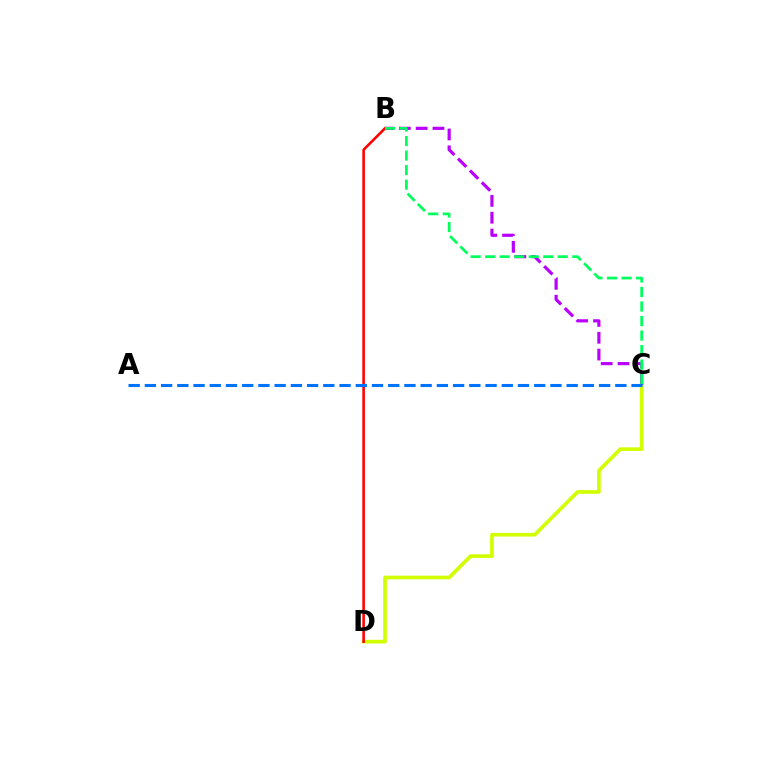{('C', 'D'): [{'color': '#d1ff00', 'line_style': 'solid', 'thickness': 2.65}], ('B', 'D'): [{'color': '#ff0000', 'line_style': 'solid', 'thickness': 1.86}], ('B', 'C'): [{'color': '#b900ff', 'line_style': 'dashed', 'thickness': 2.29}, {'color': '#00ff5c', 'line_style': 'dashed', 'thickness': 1.97}], ('A', 'C'): [{'color': '#0074ff', 'line_style': 'dashed', 'thickness': 2.2}]}